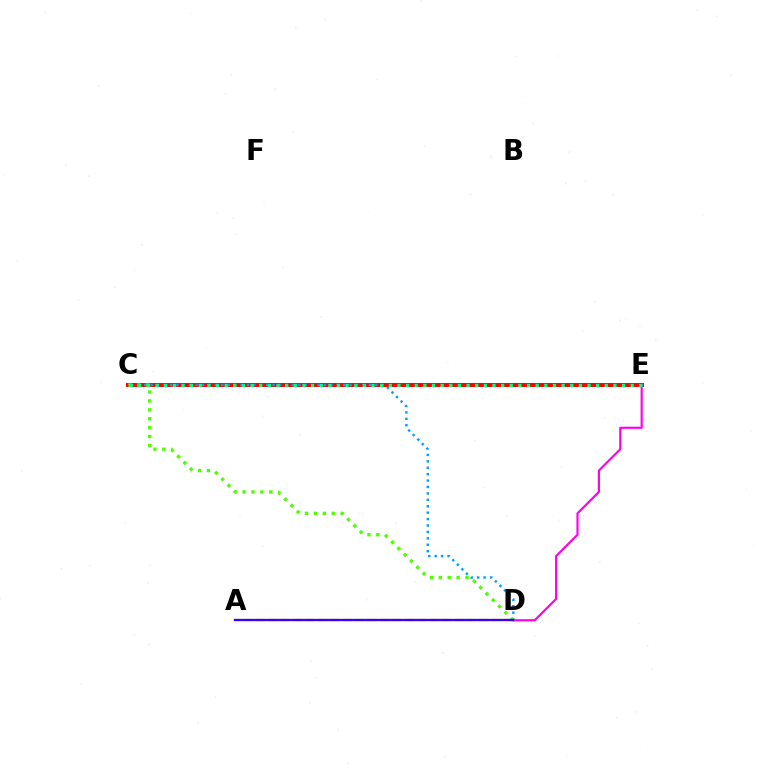{('A', 'D'): [{'color': '#ffd500', 'line_style': 'dashed', 'thickness': 1.69}, {'color': '#3700ff', 'line_style': 'solid', 'thickness': 1.66}], ('C', 'E'): [{'color': '#ff0000', 'line_style': 'solid', 'thickness': 2.84}, {'color': '#00ff86', 'line_style': 'dotted', 'thickness': 2.35}], ('C', 'D'): [{'color': '#009eff', 'line_style': 'dotted', 'thickness': 1.74}, {'color': '#4fff00', 'line_style': 'dotted', 'thickness': 2.42}], ('D', 'E'): [{'color': '#ff00ed', 'line_style': 'solid', 'thickness': 1.56}]}